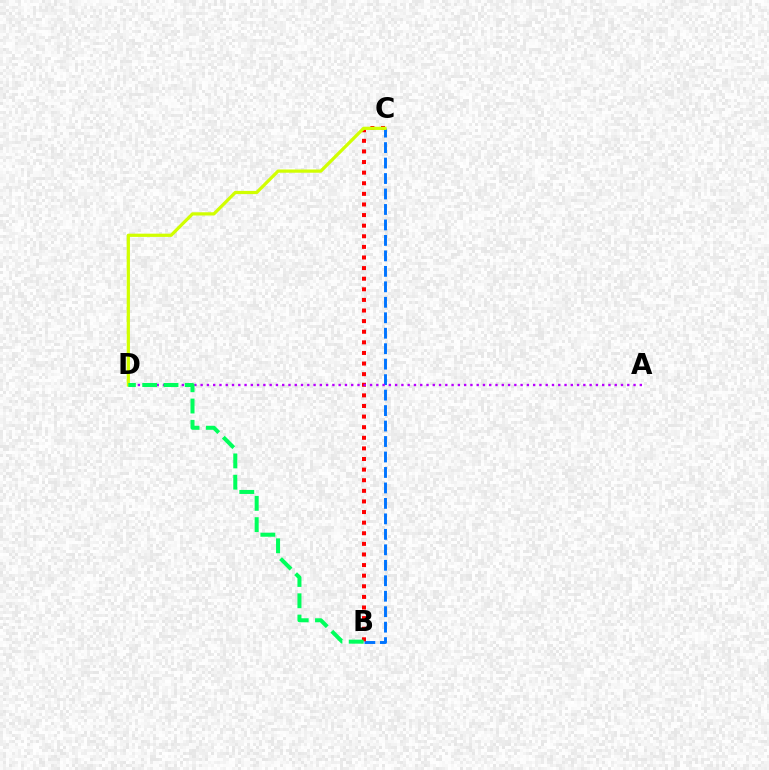{('B', 'C'): [{'color': '#0074ff', 'line_style': 'dashed', 'thickness': 2.1}, {'color': '#ff0000', 'line_style': 'dotted', 'thickness': 2.88}], ('A', 'D'): [{'color': '#b900ff', 'line_style': 'dotted', 'thickness': 1.7}], ('C', 'D'): [{'color': '#d1ff00', 'line_style': 'solid', 'thickness': 2.32}], ('B', 'D'): [{'color': '#00ff5c', 'line_style': 'dashed', 'thickness': 2.89}]}